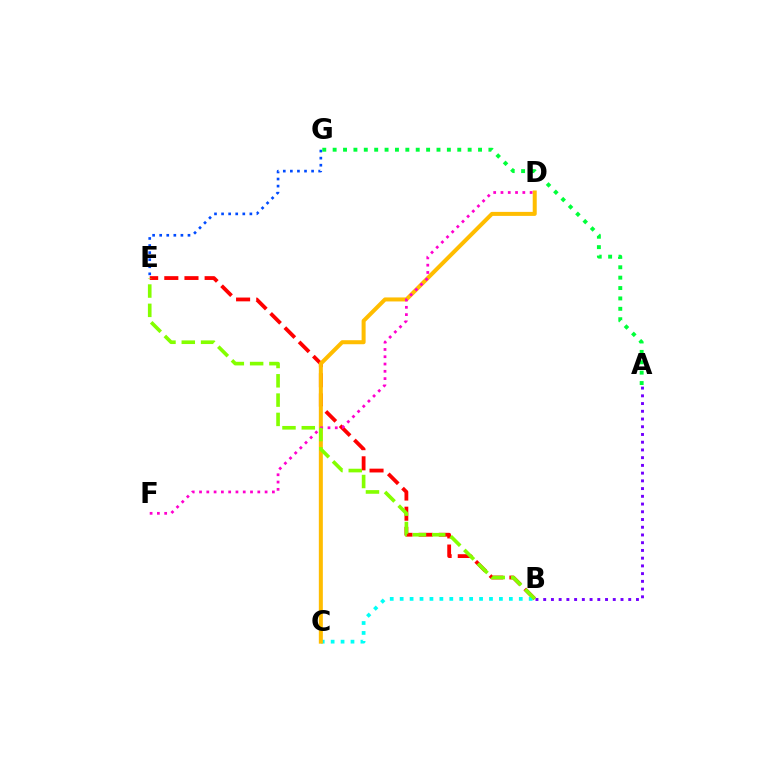{('B', 'E'): [{'color': '#ff0000', 'line_style': 'dashed', 'thickness': 2.74}, {'color': '#84ff00', 'line_style': 'dashed', 'thickness': 2.62}], ('B', 'C'): [{'color': '#00fff6', 'line_style': 'dotted', 'thickness': 2.7}], ('C', 'D'): [{'color': '#ffbd00', 'line_style': 'solid', 'thickness': 2.89}], ('A', 'B'): [{'color': '#7200ff', 'line_style': 'dotted', 'thickness': 2.1}], ('D', 'F'): [{'color': '#ff00cf', 'line_style': 'dotted', 'thickness': 1.98}], ('E', 'G'): [{'color': '#004bff', 'line_style': 'dotted', 'thickness': 1.92}], ('A', 'G'): [{'color': '#00ff39', 'line_style': 'dotted', 'thickness': 2.82}]}